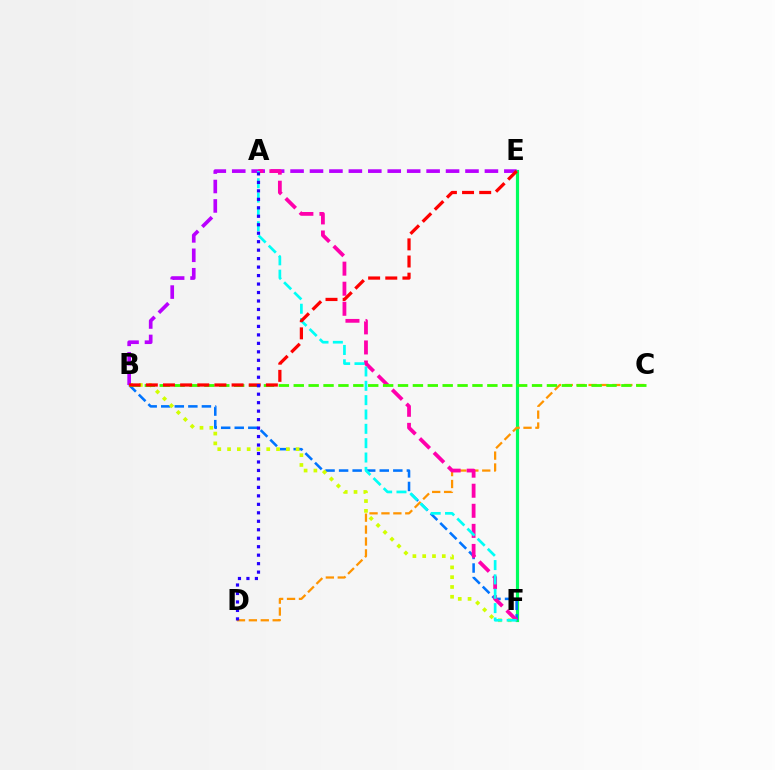{('E', 'F'): [{'color': '#00ff5c', 'line_style': 'solid', 'thickness': 2.29}], ('B', 'F'): [{'color': '#0074ff', 'line_style': 'dashed', 'thickness': 1.84}, {'color': '#d1ff00', 'line_style': 'dotted', 'thickness': 2.66}], ('C', 'D'): [{'color': '#ff9400', 'line_style': 'dashed', 'thickness': 1.62}], ('B', 'E'): [{'color': '#b900ff', 'line_style': 'dashed', 'thickness': 2.64}, {'color': '#ff0000', 'line_style': 'dashed', 'thickness': 2.33}], ('A', 'F'): [{'color': '#ff00ac', 'line_style': 'dashed', 'thickness': 2.73}, {'color': '#00fff6', 'line_style': 'dashed', 'thickness': 1.95}], ('B', 'C'): [{'color': '#3dff00', 'line_style': 'dashed', 'thickness': 2.02}], ('A', 'D'): [{'color': '#2500ff', 'line_style': 'dotted', 'thickness': 2.3}]}